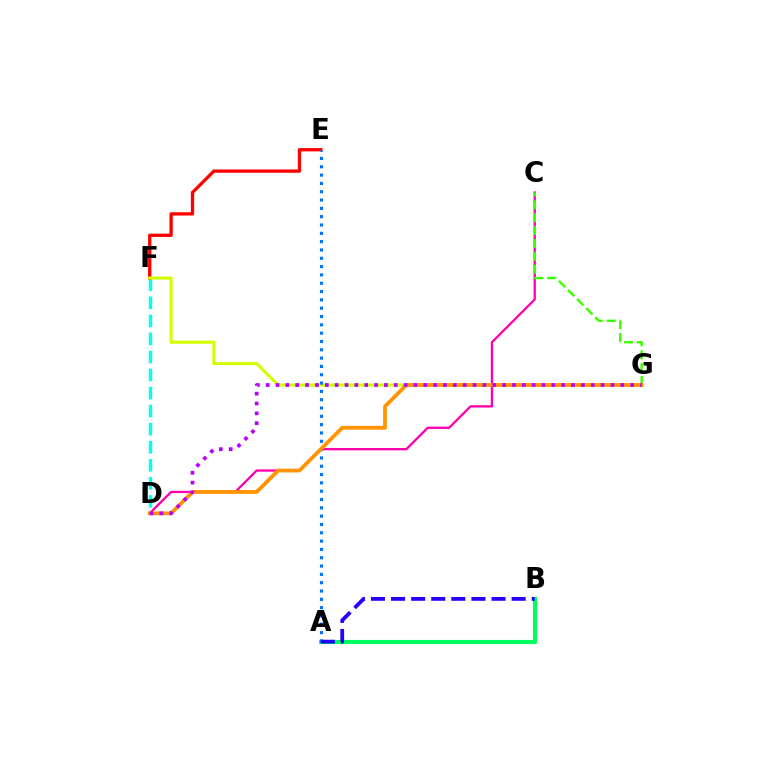{('C', 'D'): [{'color': '#ff00ac', 'line_style': 'solid', 'thickness': 1.66}], ('D', 'F'): [{'color': '#00fff6', 'line_style': 'dashed', 'thickness': 2.45}], ('A', 'B'): [{'color': '#00ff5c', 'line_style': 'solid', 'thickness': 2.96}, {'color': '#2500ff', 'line_style': 'dashed', 'thickness': 2.73}], ('E', 'F'): [{'color': '#ff0000', 'line_style': 'solid', 'thickness': 2.37}], ('F', 'G'): [{'color': '#d1ff00', 'line_style': 'solid', 'thickness': 2.22}], ('C', 'G'): [{'color': '#3dff00', 'line_style': 'dashed', 'thickness': 1.75}], ('A', 'E'): [{'color': '#0074ff', 'line_style': 'dotted', 'thickness': 2.26}], ('D', 'G'): [{'color': '#ff9400', 'line_style': 'solid', 'thickness': 2.72}, {'color': '#b900ff', 'line_style': 'dotted', 'thickness': 2.68}]}